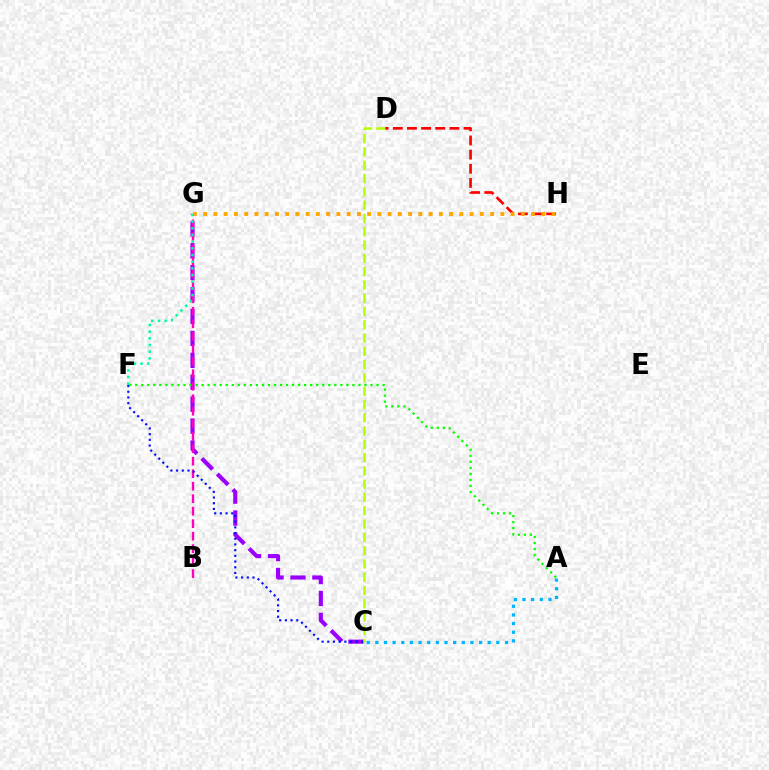{('C', 'G'): [{'color': '#9b00ff', 'line_style': 'dashed', 'thickness': 2.98}], ('B', 'G'): [{'color': '#ff00bd', 'line_style': 'dashed', 'thickness': 1.7}], ('D', 'H'): [{'color': '#ff0000', 'line_style': 'dashed', 'thickness': 1.92}], ('F', 'G'): [{'color': '#00ff9d', 'line_style': 'dotted', 'thickness': 1.81}], ('A', 'C'): [{'color': '#00b5ff', 'line_style': 'dotted', 'thickness': 2.35}], ('G', 'H'): [{'color': '#ffa500', 'line_style': 'dotted', 'thickness': 2.78}], ('C', 'F'): [{'color': '#0010ff', 'line_style': 'dotted', 'thickness': 1.55}], ('C', 'D'): [{'color': '#b3ff00', 'line_style': 'dashed', 'thickness': 1.81}], ('A', 'F'): [{'color': '#08ff00', 'line_style': 'dotted', 'thickness': 1.64}]}